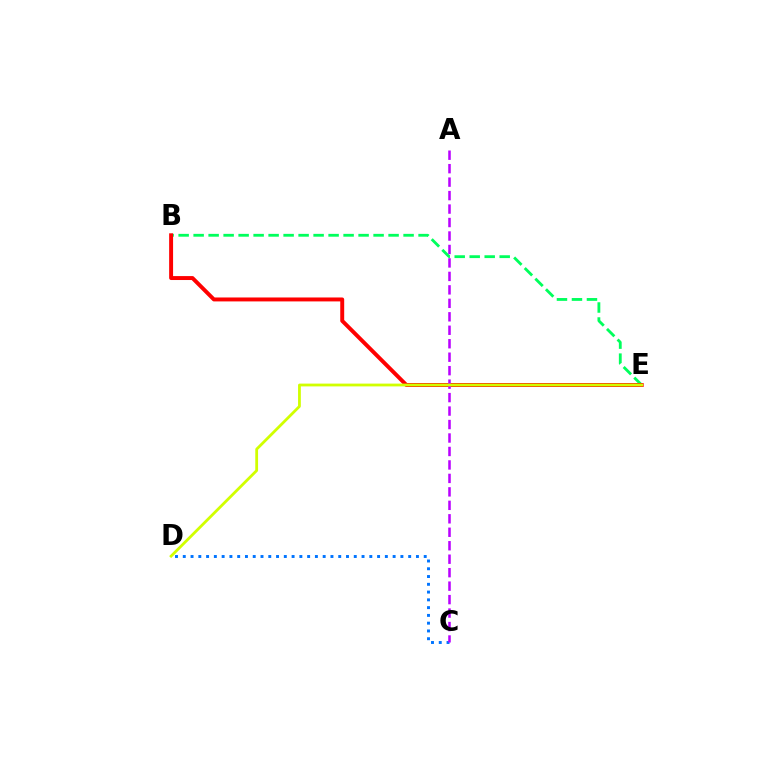{('B', 'E'): [{'color': '#00ff5c', 'line_style': 'dashed', 'thickness': 2.04}, {'color': '#ff0000', 'line_style': 'solid', 'thickness': 2.83}], ('C', 'D'): [{'color': '#0074ff', 'line_style': 'dotted', 'thickness': 2.11}], ('A', 'C'): [{'color': '#b900ff', 'line_style': 'dashed', 'thickness': 1.83}], ('D', 'E'): [{'color': '#d1ff00', 'line_style': 'solid', 'thickness': 2.01}]}